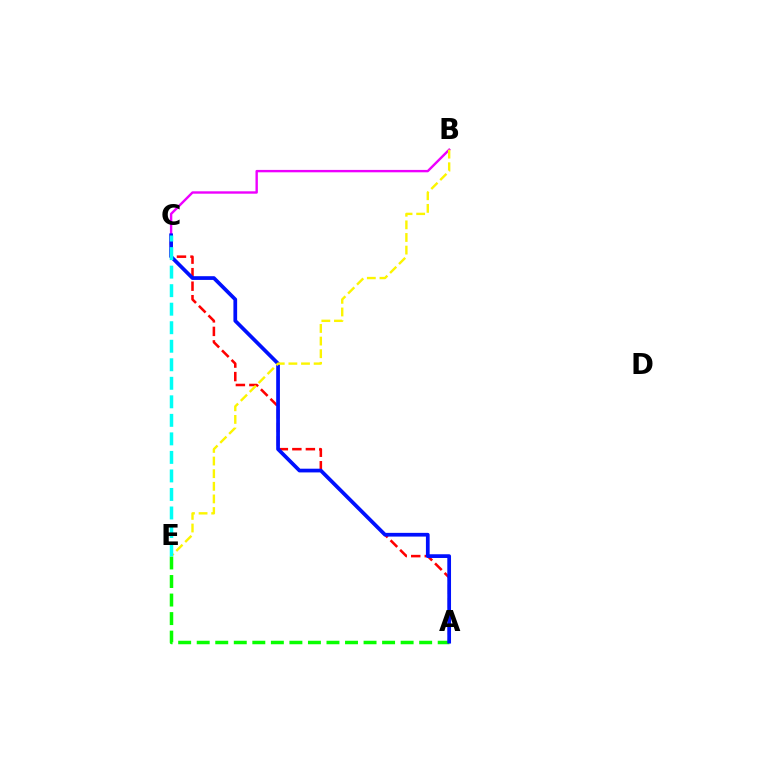{('A', 'C'): [{'color': '#ff0000', 'line_style': 'dashed', 'thickness': 1.84}, {'color': '#0010ff', 'line_style': 'solid', 'thickness': 2.68}], ('A', 'E'): [{'color': '#08ff00', 'line_style': 'dashed', 'thickness': 2.52}], ('B', 'C'): [{'color': '#ee00ff', 'line_style': 'solid', 'thickness': 1.72}], ('B', 'E'): [{'color': '#fcf500', 'line_style': 'dashed', 'thickness': 1.71}], ('C', 'E'): [{'color': '#00fff6', 'line_style': 'dashed', 'thickness': 2.52}]}